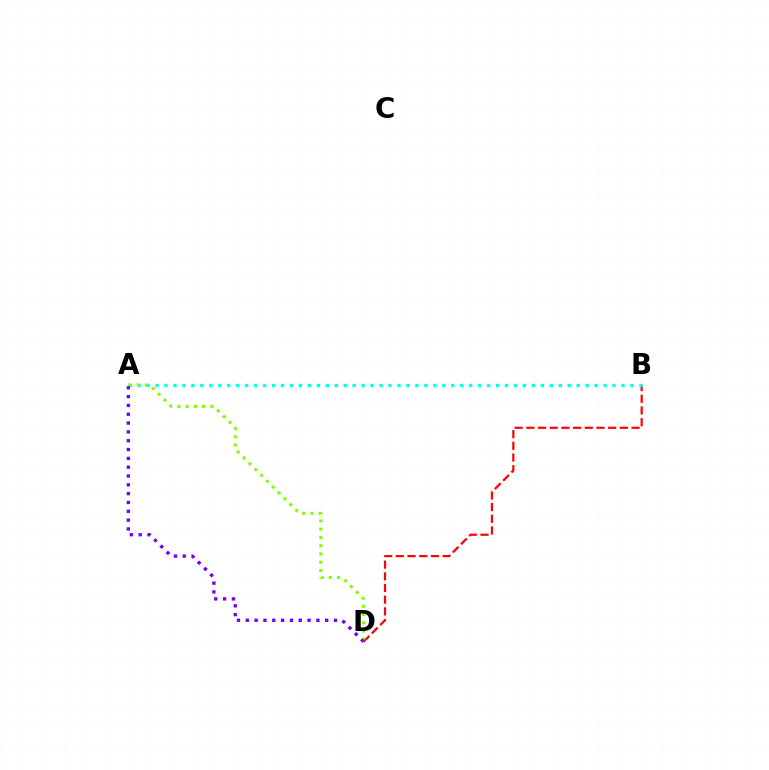{('B', 'D'): [{'color': '#ff0000', 'line_style': 'dashed', 'thickness': 1.59}], ('A', 'B'): [{'color': '#00fff6', 'line_style': 'dotted', 'thickness': 2.43}], ('A', 'D'): [{'color': '#84ff00', 'line_style': 'dotted', 'thickness': 2.24}, {'color': '#7200ff', 'line_style': 'dotted', 'thickness': 2.4}]}